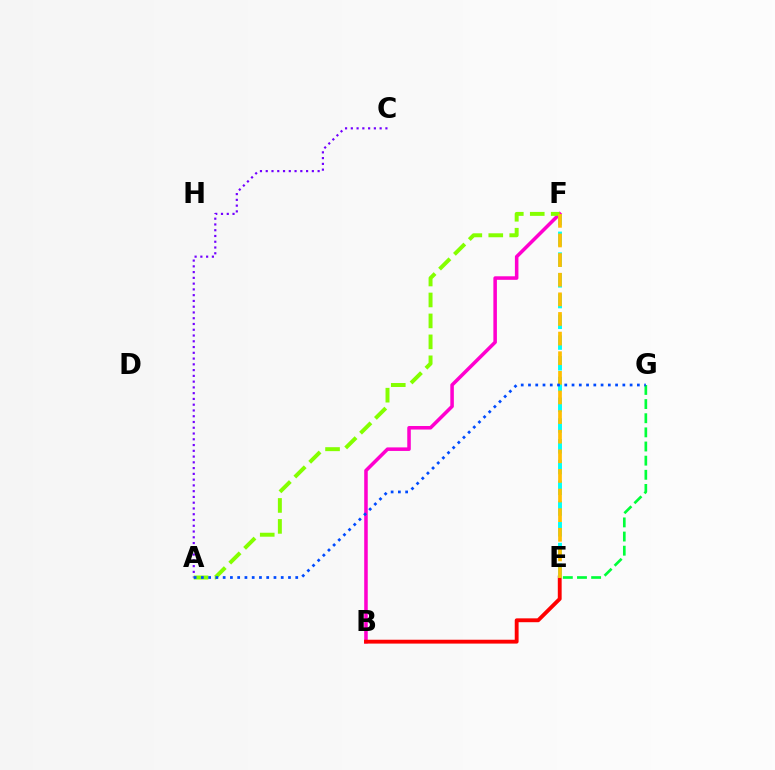{('B', 'F'): [{'color': '#ff00cf', 'line_style': 'solid', 'thickness': 2.55}], ('B', 'E'): [{'color': '#ff0000', 'line_style': 'solid', 'thickness': 2.78}], ('A', 'C'): [{'color': '#7200ff', 'line_style': 'dotted', 'thickness': 1.57}], ('E', 'F'): [{'color': '#00fff6', 'line_style': 'dashed', 'thickness': 2.82}, {'color': '#ffbd00', 'line_style': 'dashed', 'thickness': 2.67}], ('A', 'F'): [{'color': '#84ff00', 'line_style': 'dashed', 'thickness': 2.85}], ('E', 'G'): [{'color': '#00ff39', 'line_style': 'dashed', 'thickness': 1.92}], ('A', 'G'): [{'color': '#004bff', 'line_style': 'dotted', 'thickness': 1.97}]}